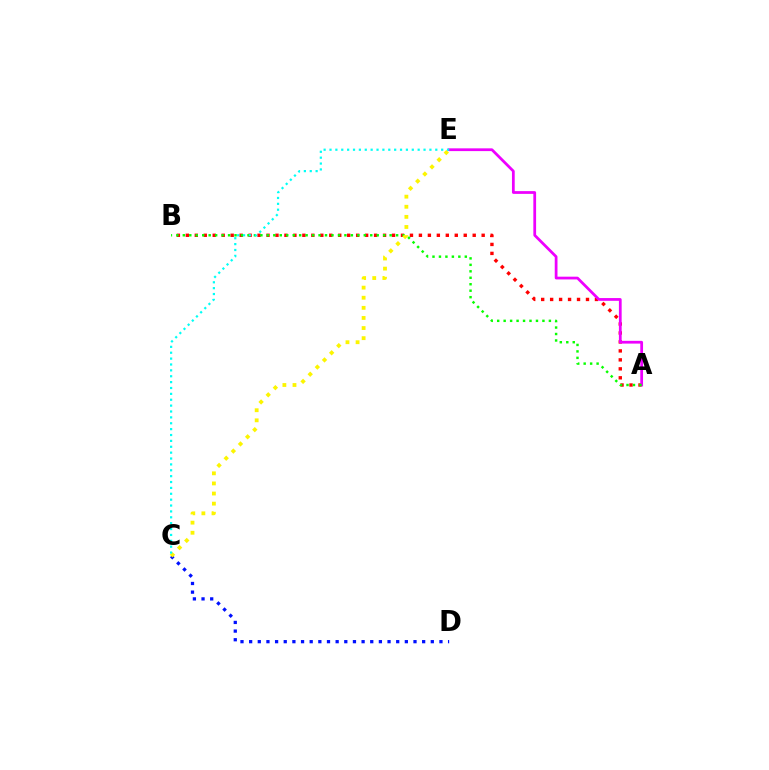{('A', 'B'): [{'color': '#ff0000', 'line_style': 'dotted', 'thickness': 2.44}, {'color': '#08ff00', 'line_style': 'dotted', 'thickness': 1.76}], ('C', 'D'): [{'color': '#0010ff', 'line_style': 'dotted', 'thickness': 2.35}], ('A', 'E'): [{'color': '#ee00ff', 'line_style': 'solid', 'thickness': 1.98}], ('C', 'E'): [{'color': '#fcf500', 'line_style': 'dotted', 'thickness': 2.74}, {'color': '#00fff6', 'line_style': 'dotted', 'thickness': 1.6}]}